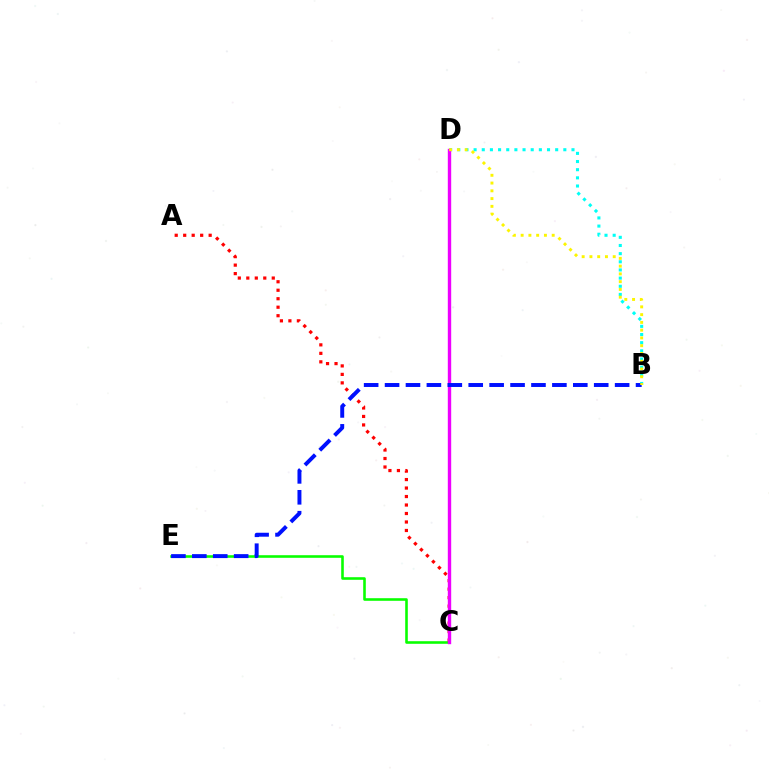{('B', 'D'): [{'color': '#00fff6', 'line_style': 'dotted', 'thickness': 2.22}, {'color': '#fcf500', 'line_style': 'dotted', 'thickness': 2.11}], ('C', 'E'): [{'color': '#08ff00', 'line_style': 'solid', 'thickness': 1.87}], ('A', 'C'): [{'color': '#ff0000', 'line_style': 'dotted', 'thickness': 2.31}], ('C', 'D'): [{'color': '#ee00ff', 'line_style': 'solid', 'thickness': 2.44}], ('B', 'E'): [{'color': '#0010ff', 'line_style': 'dashed', 'thickness': 2.84}]}